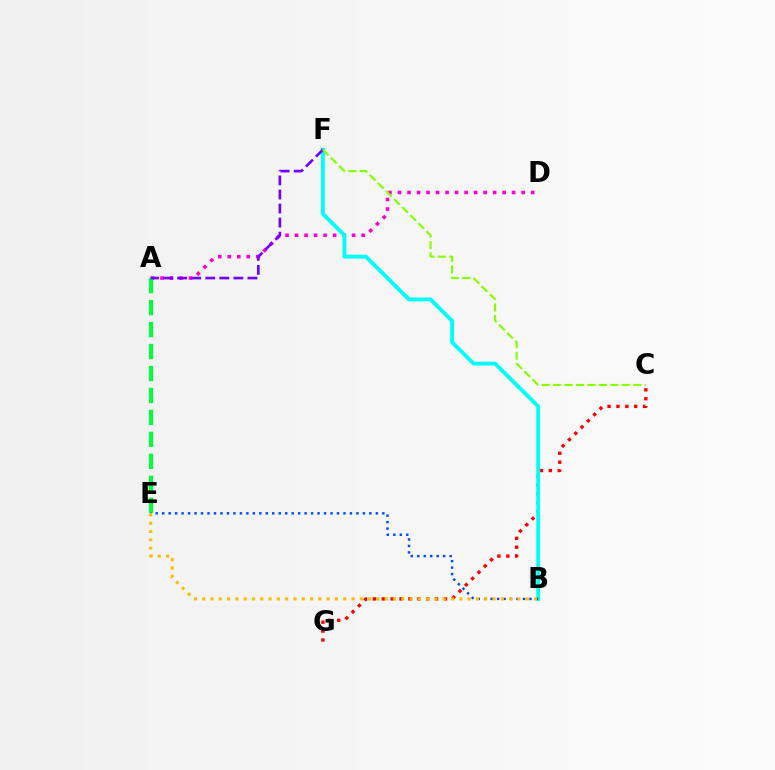{('C', 'G'): [{'color': '#ff0000', 'line_style': 'dotted', 'thickness': 2.41}], ('A', 'D'): [{'color': '#ff00cf', 'line_style': 'dotted', 'thickness': 2.58}], ('A', 'E'): [{'color': '#00ff39', 'line_style': 'dashed', 'thickness': 2.98}], ('B', 'F'): [{'color': '#00fff6', 'line_style': 'solid', 'thickness': 2.78}], ('B', 'E'): [{'color': '#004bff', 'line_style': 'dotted', 'thickness': 1.76}, {'color': '#ffbd00', 'line_style': 'dotted', 'thickness': 2.25}], ('A', 'F'): [{'color': '#7200ff', 'line_style': 'dashed', 'thickness': 1.91}], ('C', 'F'): [{'color': '#84ff00', 'line_style': 'dashed', 'thickness': 1.55}]}